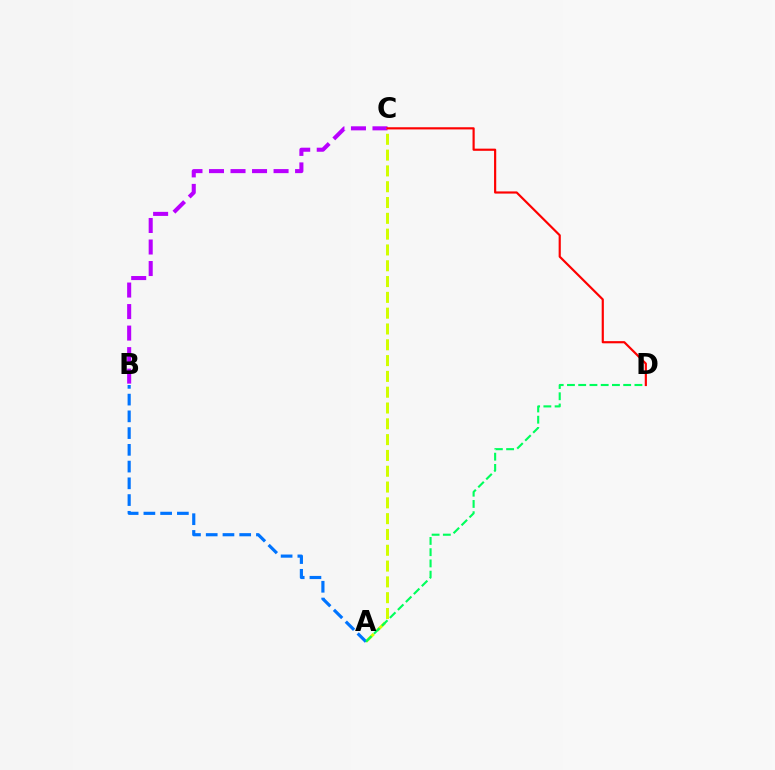{('B', 'C'): [{'color': '#b900ff', 'line_style': 'dashed', 'thickness': 2.92}], ('A', 'C'): [{'color': '#d1ff00', 'line_style': 'dashed', 'thickness': 2.15}], ('A', 'B'): [{'color': '#0074ff', 'line_style': 'dashed', 'thickness': 2.27}], ('A', 'D'): [{'color': '#00ff5c', 'line_style': 'dashed', 'thickness': 1.53}], ('C', 'D'): [{'color': '#ff0000', 'line_style': 'solid', 'thickness': 1.56}]}